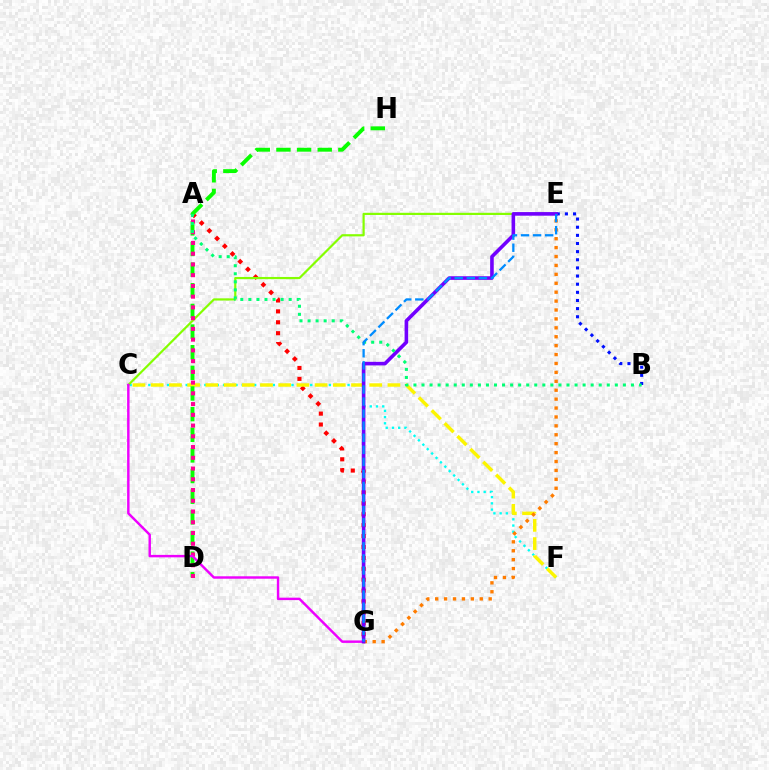{('C', 'F'): [{'color': '#00fff6', 'line_style': 'dotted', 'thickness': 1.69}, {'color': '#fcf500', 'line_style': 'dashed', 'thickness': 2.47}], ('A', 'G'): [{'color': '#ff0000', 'line_style': 'dotted', 'thickness': 2.96}], ('B', 'E'): [{'color': '#0010ff', 'line_style': 'dotted', 'thickness': 2.21}], ('E', 'G'): [{'color': '#ff7c00', 'line_style': 'dotted', 'thickness': 2.42}, {'color': '#7200ff', 'line_style': 'solid', 'thickness': 2.59}, {'color': '#008cff', 'line_style': 'dashed', 'thickness': 1.64}], ('C', 'E'): [{'color': '#84ff00', 'line_style': 'solid', 'thickness': 1.58}], ('D', 'H'): [{'color': '#08ff00', 'line_style': 'dashed', 'thickness': 2.8}], ('A', 'D'): [{'color': '#ff0094', 'line_style': 'dotted', 'thickness': 2.92}], ('C', 'G'): [{'color': '#ee00ff', 'line_style': 'solid', 'thickness': 1.76}], ('A', 'B'): [{'color': '#00ff74', 'line_style': 'dotted', 'thickness': 2.19}]}